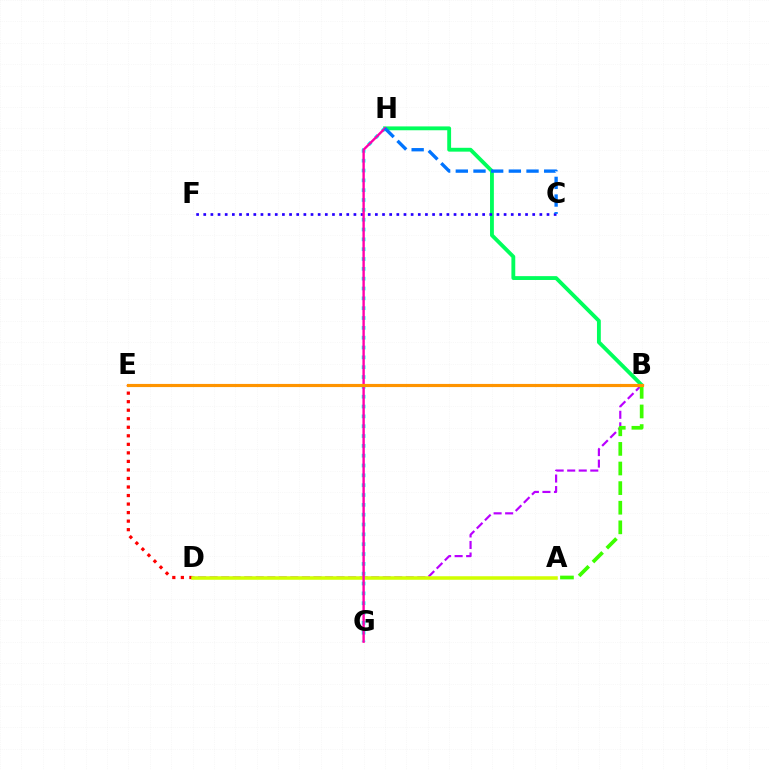{('B', 'H'): [{'color': '#00ff5c', 'line_style': 'solid', 'thickness': 2.77}], ('C', 'F'): [{'color': '#2500ff', 'line_style': 'dotted', 'thickness': 1.94}], ('B', 'D'): [{'color': '#b900ff', 'line_style': 'dashed', 'thickness': 1.57}], ('G', 'H'): [{'color': '#00fff6', 'line_style': 'dotted', 'thickness': 2.67}, {'color': '#ff00ac', 'line_style': 'solid', 'thickness': 1.73}], ('D', 'E'): [{'color': '#ff0000', 'line_style': 'dotted', 'thickness': 2.32}], ('A', 'D'): [{'color': '#d1ff00', 'line_style': 'solid', 'thickness': 2.54}], ('A', 'B'): [{'color': '#3dff00', 'line_style': 'dashed', 'thickness': 2.66}], ('B', 'E'): [{'color': '#ff9400', 'line_style': 'solid', 'thickness': 2.27}], ('C', 'H'): [{'color': '#0074ff', 'line_style': 'dashed', 'thickness': 2.4}]}